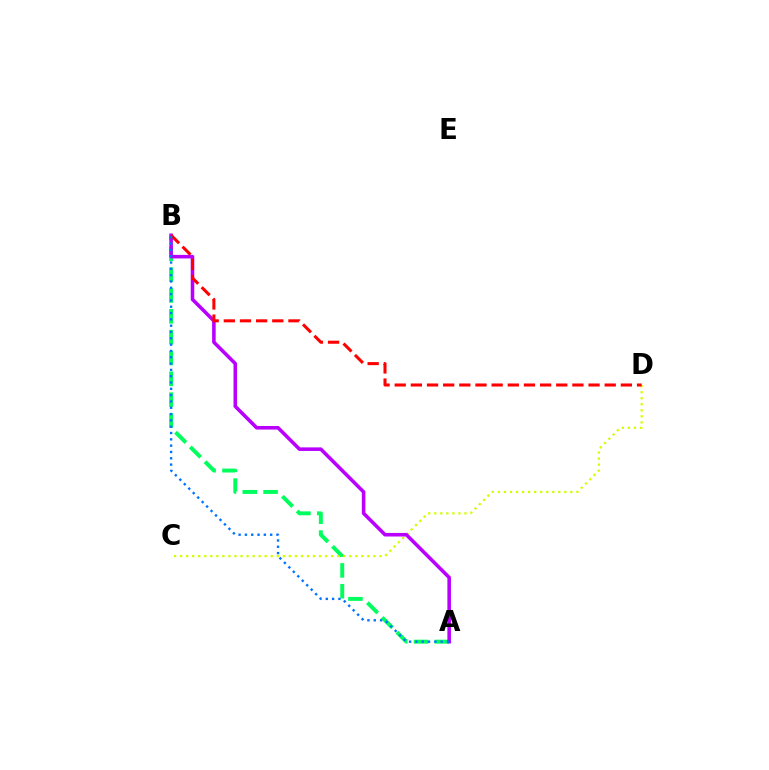{('A', 'B'): [{'color': '#00ff5c', 'line_style': 'dashed', 'thickness': 2.83}, {'color': '#b900ff', 'line_style': 'solid', 'thickness': 2.57}, {'color': '#0074ff', 'line_style': 'dotted', 'thickness': 1.72}], ('C', 'D'): [{'color': '#d1ff00', 'line_style': 'dotted', 'thickness': 1.64}], ('B', 'D'): [{'color': '#ff0000', 'line_style': 'dashed', 'thickness': 2.19}]}